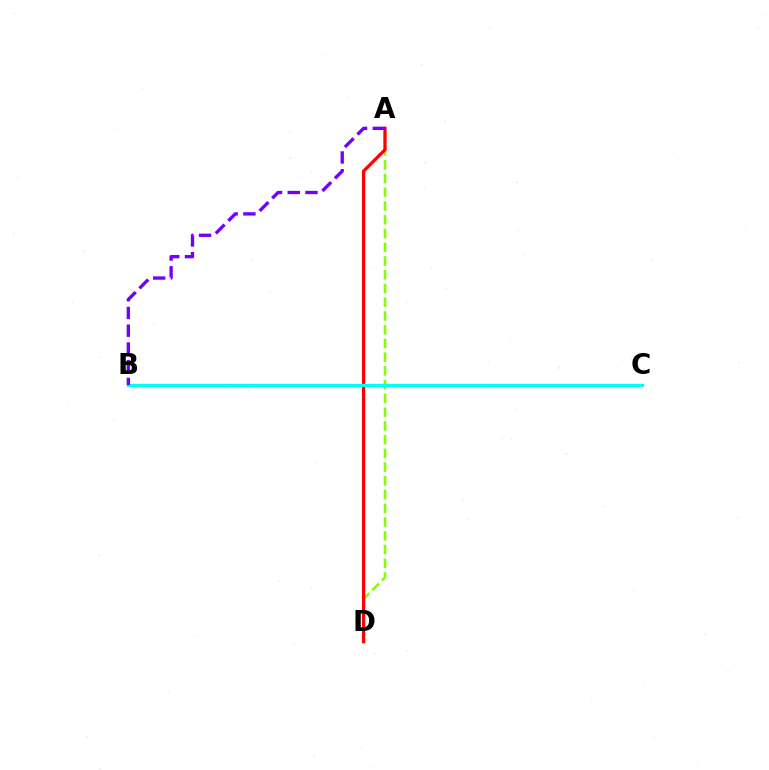{('A', 'D'): [{'color': '#84ff00', 'line_style': 'dashed', 'thickness': 1.87}, {'color': '#ff0000', 'line_style': 'solid', 'thickness': 2.34}], ('B', 'C'): [{'color': '#00fff6', 'line_style': 'solid', 'thickness': 2.37}], ('A', 'B'): [{'color': '#7200ff', 'line_style': 'dashed', 'thickness': 2.41}]}